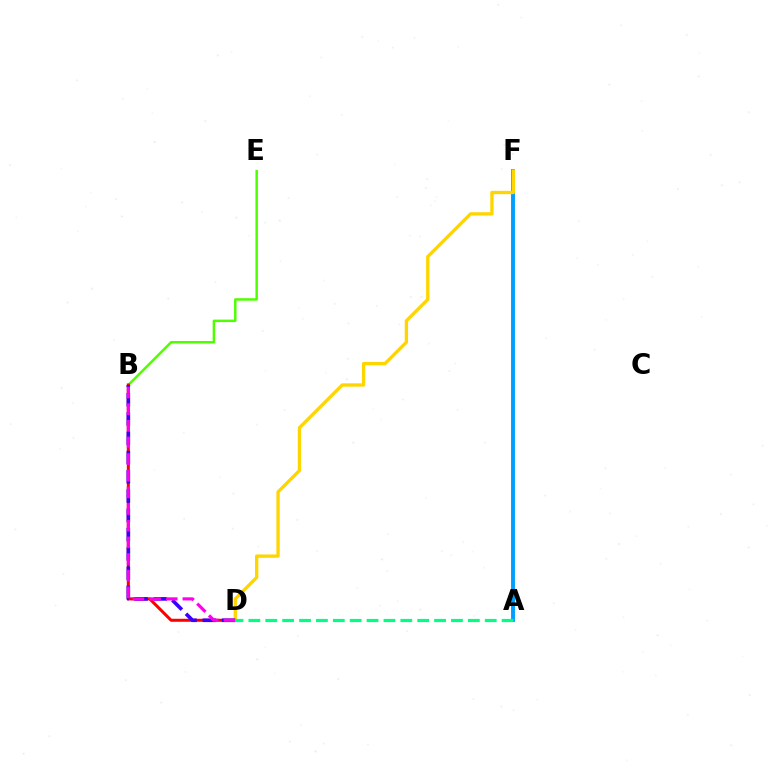{('B', 'E'): [{'color': '#4fff00', 'line_style': 'solid', 'thickness': 1.78}], ('A', 'F'): [{'color': '#009eff', 'line_style': 'solid', 'thickness': 2.8}], ('B', 'D'): [{'color': '#ff0000', 'line_style': 'solid', 'thickness': 2.17}, {'color': '#3700ff', 'line_style': 'dashed', 'thickness': 2.62}, {'color': '#ff00ed', 'line_style': 'dashed', 'thickness': 2.26}], ('D', 'F'): [{'color': '#ffd500', 'line_style': 'solid', 'thickness': 2.4}], ('A', 'D'): [{'color': '#00ff86', 'line_style': 'dashed', 'thickness': 2.29}]}